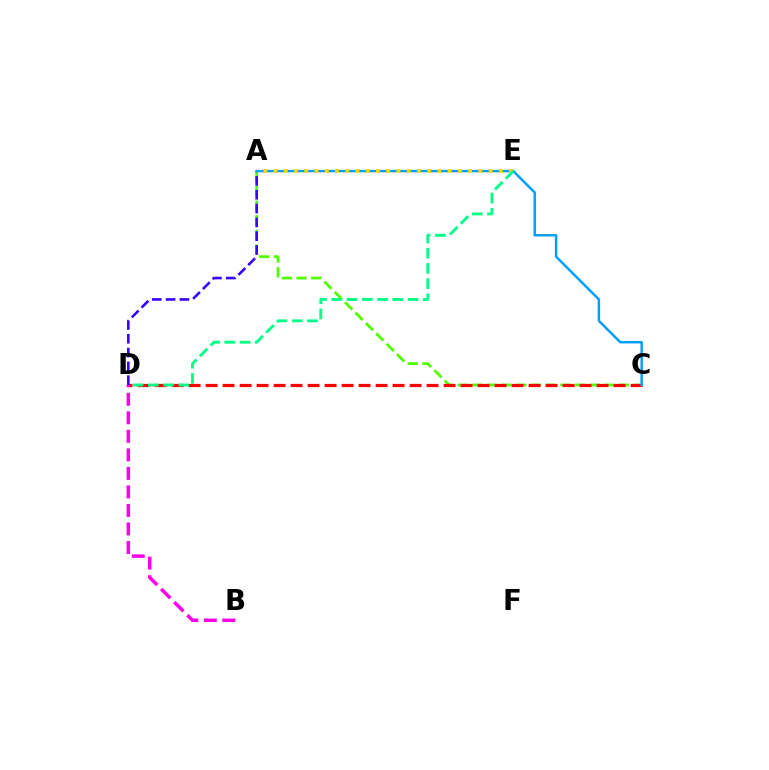{('A', 'C'): [{'color': '#4fff00', 'line_style': 'dashed', 'thickness': 1.99}, {'color': '#009eff', 'line_style': 'solid', 'thickness': 1.77}], ('C', 'D'): [{'color': '#ff0000', 'line_style': 'dashed', 'thickness': 2.31}], ('A', 'D'): [{'color': '#3700ff', 'line_style': 'dashed', 'thickness': 1.88}], ('B', 'D'): [{'color': '#ff00ed', 'line_style': 'dashed', 'thickness': 2.52}], ('A', 'E'): [{'color': '#ffd500', 'line_style': 'dotted', 'thickness': 2.78}], ('D', 'E'): [{'color': '#00ff86', 'line_style': 'dashed', 'thickness': 2.07}]}